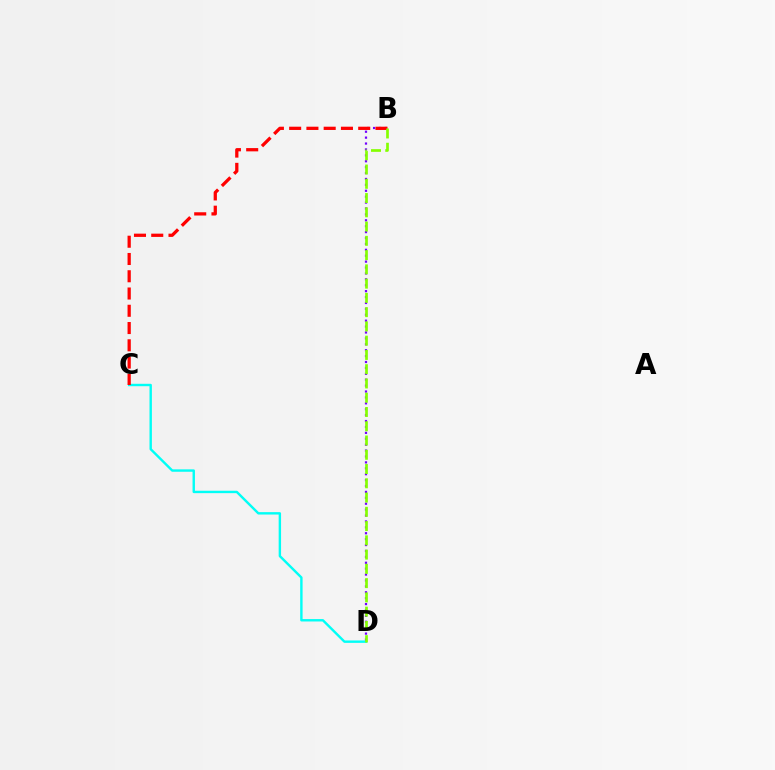{('C', 'D'): [{'color': '#00fff6', 'line_style': 'solid', 'thickness': 1.73}], ('B', 'D'): [{'color': '#7200ff', 'line_style': 'dotted', 'thickness': 1.6}, {'color': '#84ff00', 'line_style': 'dashed', 'thickness': 1.94}], ('B', 'C'): [{'color': '#ff0000', 'line_style': 'dashed', 'thickness': 2.35}]}